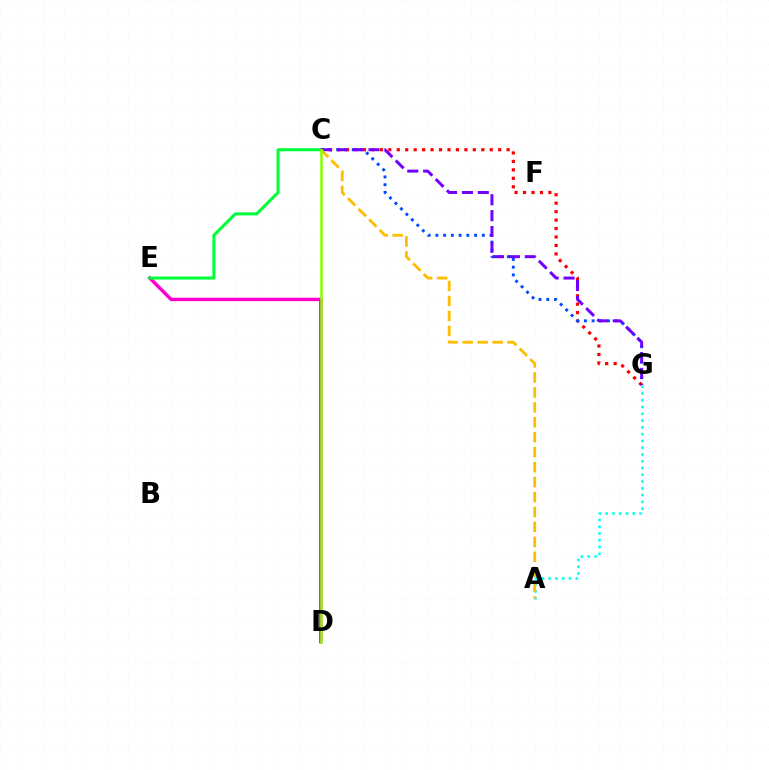{('D', 'E'): [{'color': '#ff00cf', 'line_style': 'solid', 'thickness': 2.5}], ('C', 'G'): [{'color': '#ff0000', 'line_style': 'dotted', 'thickness': 2.3}, {'color': '#004bff', 'line_style': 'dotted', 'thickness': 2.1}, {'color': '#7200ff', 'line_style': 'dashed', 'thickness': 2.16}], ('C', 'E'): [{'color': '#00ff39', 'line_style': 'solid', 'thickness': 2.18}], ('A', 'G'): [{'color': '#00fff6', 'line_style': 'dotted', 'thickness': 1.84}], ('A', 'C'): [{'color': '#ffbd00', 'line_style': 'dashed', 'thickness': 2.03}], ('C', 'D'): [{'color': '#84ff00', 'line_style': 'solid', 'thickness': 1.81}]}